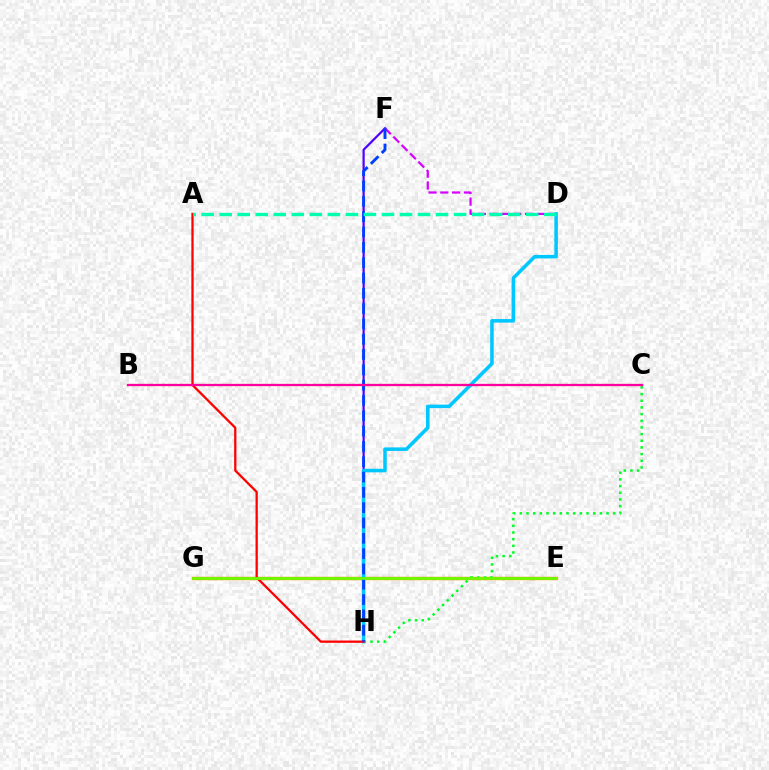{('B', 'C'): [{'color': '#eeff00', 'line_style': 'dotted', 'thickness': 1.59}, {'color': '#ff00a0', 'line_style': 'solid', 'thickness': 1.65}], ('F', 'H'): [{'color': '#4f00ff', 'line_style': 'solid', 'thickness': 1.58}, {'color': '#003fff', 'line_style': 'dashed', 'thickness': 2.08}], ('D', 'F'): [{'color': '#d600ff', 'line_style': 'dashed', 'thickness': 1.6}], ('E', 'G'): [{'color': '#ff8800', 'line_style': 'solid', 'thickness': 2.44}, {'color': '#66ff00', 'line_style': 'solid', 'thickness': 1.94}], ('C', 'H'): [{'color': '#00ff27', 'line_style': 'dotted', 'thickness': 1.81}], ('D', 'H'): [{'color': '#00c7ff', 'line_style': 'solid', 'thickness': 2.55}], ('A', 'H'): [{'color': '#ff0000', 'line_style': 'solid', 'thickness': 1.64}], ('A', 'D'): [{'color': '#00ffaf', 'line_style': 'dashed', 'thickness': 2.45}]}